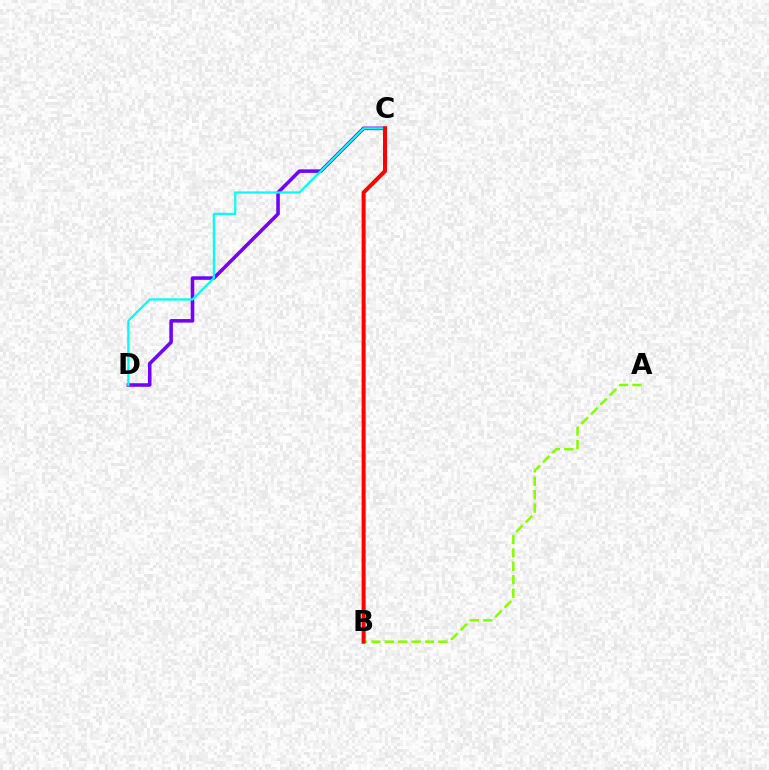{('C', 'D'): [{'color': '#7200ff', 'line_style': 'solid', 'thickness': 2.55}, {'color': '#00fff6', 'line_style': 'solid', 'thickness': 1.6}], ('A', 'B'): [{'color': '#84ff00', 'line_style': 'dashed', 'thickness': 1.82}], ('B', 'C'): [{'color': '#ff0000', 'line_style': 'solid', 'thickness': 2.89}]}